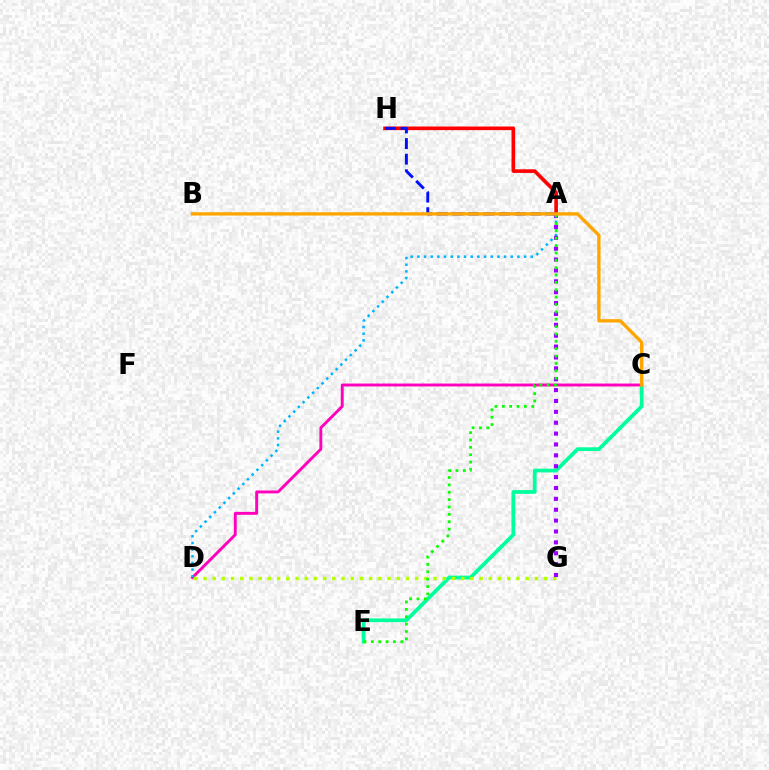{('C', 'D'): [{'color': '#ff00bd', 'line_style': 'solid', 'thickness': 2.09}], ('A', 'H'): [{'color': '#ff0000', 'line_style': 'solid', 'thickness': 2.61}, {'color': '#0010ff', 'line_style': 'dashed', 'thickness': 2.12}], ('C', 'E'): [{'color': '#00ff9d', 'line_style': 'solid', 'thickness': 2.71}], ('D', 'G'): [{'color': '#b3ff00', 'line_style': 'dotted', 'thickness': 2.5}], ('A', 'D'): [{'color': '#00b5ff', 'line_style': 'dotted', 'thickness': 1.81}], ('A', 'G'): [{'color': '#9b00ff', 'line_style': 'dotted', 'thickness': 2.96}], ('A', 'E'): [{'color': '#08ff00', 'line_style': 'dotted', 'thickness': 2.0}], ('B', 'C'): [{'color': '#ffa500', 'line_style': 'solid', 'thickness': 2.4}]}